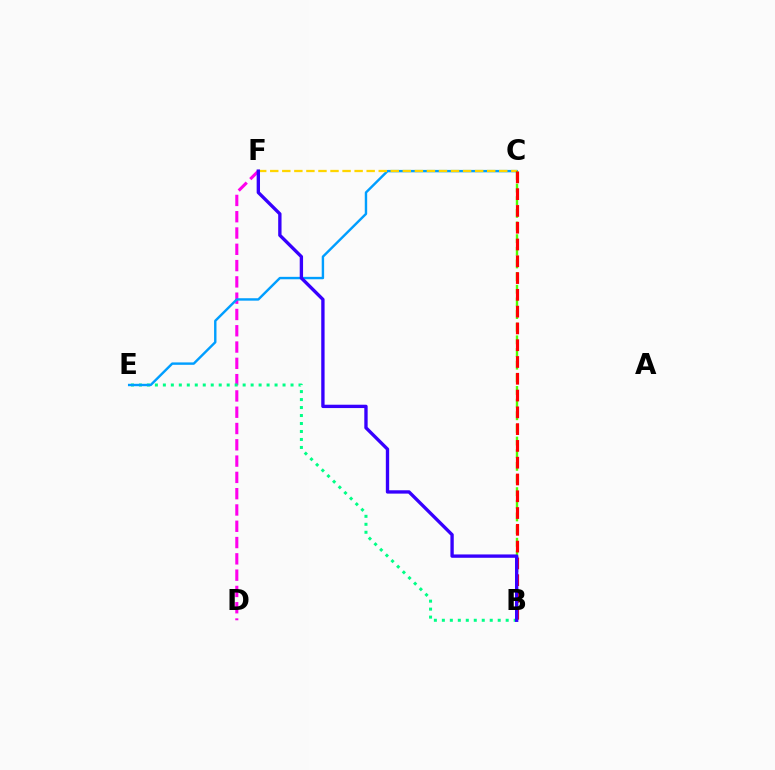{('D', 'F'): [{'color': '#ff00ed', 'line_style': 'dashed', 'thickness': 2.21}], ('B', 'E'): [{'color': '#00ff86', 'line_style': 'dotted', 'thickness': 2.17}], ('C', 'E'): [{'color': '#009eff', 'line_style': 'solid', 'thickness': 1.74}], ('C', 'F'): [{'color': '#ffd500', 'line_style': 'dashed', 'thickness': 1.64}], ('B', 'C'): [{'color': '#4fff00', 'line_style': 'dashed', 'thickness': 1.72}, {'color': '#ff0000', 'line_style': 'dashed', 'thickness': 2.28}], ('B', 'F'): [{'color': '#3700ff', 'line_style': 'solid', 'thickness': 2.41}]}